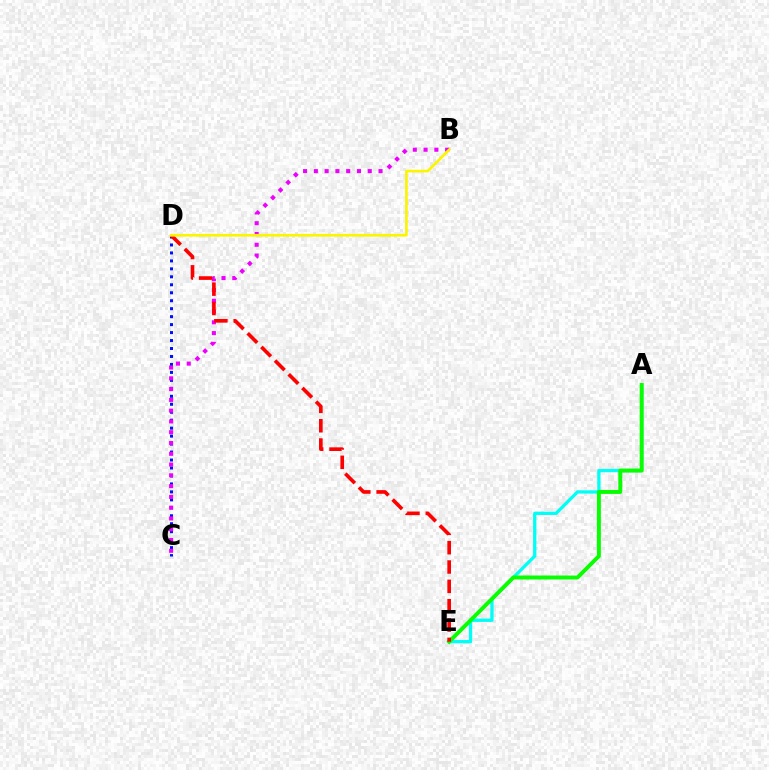{('A', 'E'): [{'color': '#00fff6', 'line_style': 'solid', 'thickness': 2.36}, {'color': '#08ff00', 'line_style': 'solid', 'thickness': 2.84}], ('C', 'D'): [{'color': '#0010ff', 'line_style': 'dotted', 'thickness': 2.16}], ('B', 'C'): [{'color': '#ee00ff', 'line_style': 'dotted', 'thickness': 2.93}], ('D', 'E'): [{'color': '#ff0000', 'line_style': 'dashed', 'thickness': 2.63}], ('B', 'D'): [{'color': '#fcf500', 'line_style': 'solid', 'thickness': 1.91}]}